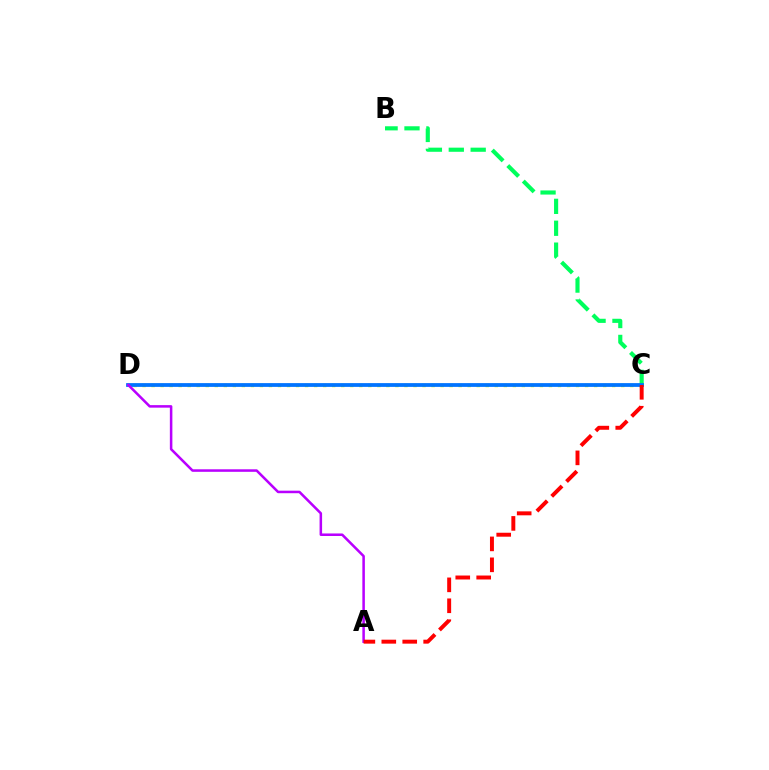{('C', 'D'): [{'color': '#d1ff00', 'line_style': 'dotted', 'thickness': 2.45}, {'color': '#0074ff', 'line_style': 'solid', 'thickness': 2.72}], ('B', 'C'): [{'color': '#00ff5c', 'line_style': 'dashed', 'thickness': 2.97}], ('A', 'D'): [{'color': '#b900ff', 'line_style': 'solid', 'thickness': 1.82}], ('A', 'C'): [{'color': '#ff0000', 'line_style': 'dashed', 'thickness': 2.84}]}